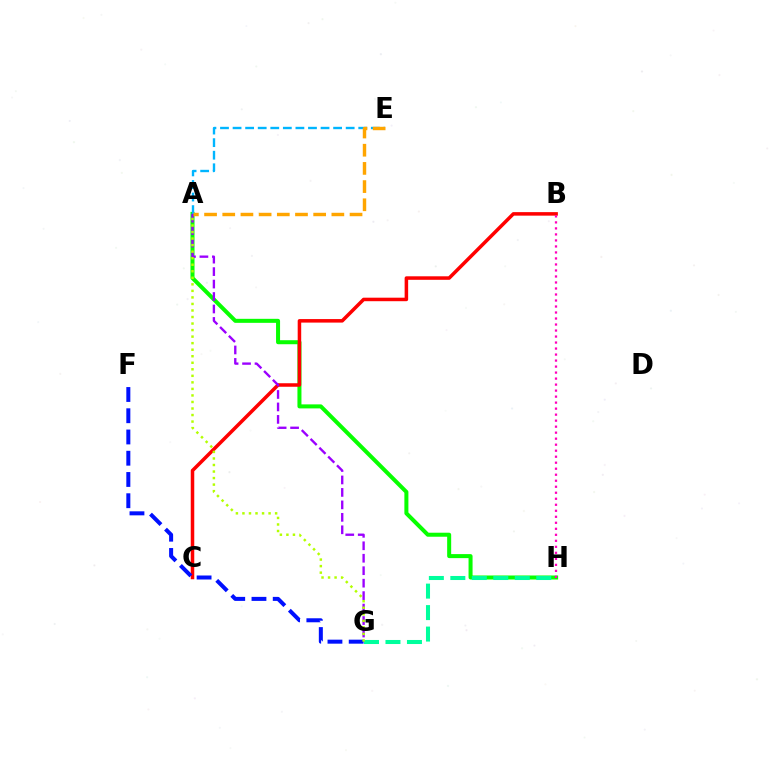{('A', 'H'): [{'color': '#08ff00', 'line_style': 'solid', 'thickness': 2.89}], ('A', 'E'): [{'color': '#00b5ff', 'line_style': 'dashed', 'thickness': 1.71}, {'color': '#ffa500', 'line_style': 'dashed', 'thickness': 2.47}], ('G', 'H'): [{'color': '#00ff9d', 'line_style': 'dashed', 'thickness': 2.92}], ('B', 'C'): [{'color': '#ff0000', 'line_style': 'solid', 'thickness': 2.53}], ('B', 'H'): [{'color': '#ff00bd', 'line_style': 'dotted', 'thickness': 1.63}], ('A', 'G'): [{'color': '#9b00ff', 'line_style': 'dashed', 'thickness': 1.69}, {'color': '#b3ff00', 'line_style': 'dotted', 'thickness': 1.78}], ('F', 'G'): [{'color': '#0010ff', 'line_style': 'dashed', 'thickness': 2.89}]}